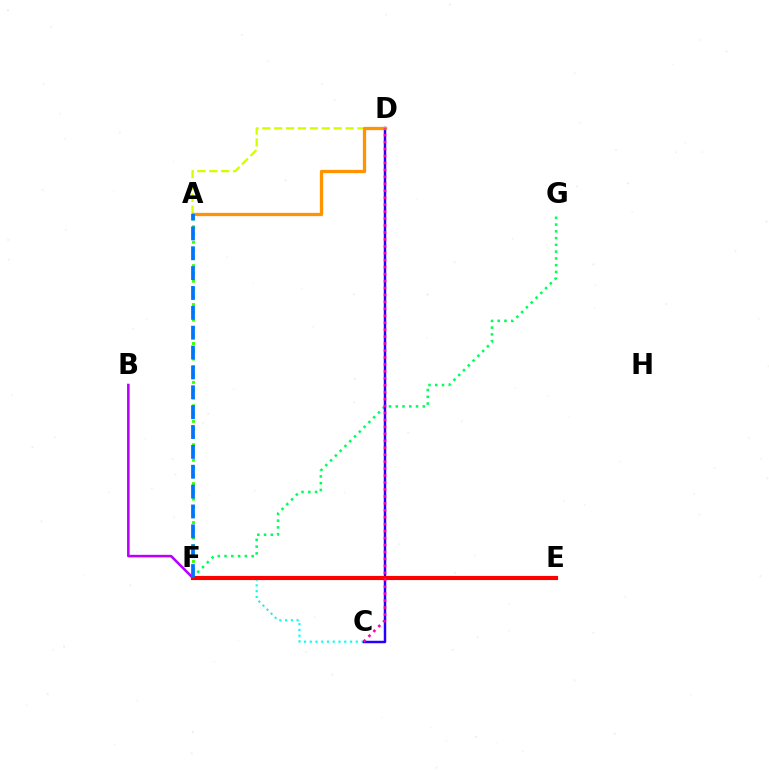{('A', 'F'): [{'color': '#3dff00', 'line_style': 'dotted', 'thickness': 2.12}, {'color': '#0074ff', 'line_style': 'dashed', 'thickness': 2.7}], ('C', 'F'): [{'color': '#00fff6', 'line_style': 'dotted', 'thickness': 1.56}], ('A', 'D'): [{'color': '#d1ff00', 'line_style': 'dashed', 'thickness': 1.62}, {'color': '#ff9400', 'line_style': 'solid', 'thickness': 2.35}], ('F', 'G'): [{'color': '#00ff5c', 'line_style': 'dotted', 'thickness': 1.84}], ('B', 'F'): [{'color': '#b900ff', 'line_style': 'solid', 'thickness': 1.85}], ('C', 'D'): [{'color': '#2500ff', 'line_style': 'solid', 'thickness': 1.78}, {'color': '#ff00ac', 'line_style': 'dotted', 'thickness': 1.89}], ('E', 'F'): [{'color': '#ff0000', 'line_style': 'solid', 'thickness': 2.98}]}